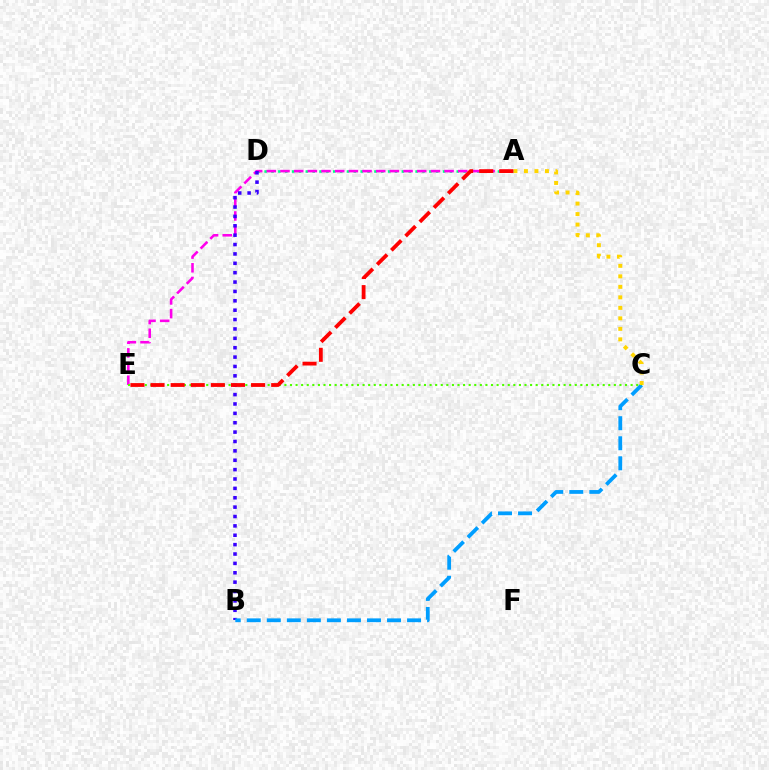{('A', 'D'): [{'color': '#00ff86', 'line_style': 'dotted', 'thickness': 1.86}], ('A', 'E'): [{'color': '#ff00ed', 'line_style': 'dashed', 'thickness': 1.86}, {'color': '#ff0000', 'line_style': 'dashed', 'thickness': 2.73}], ('B', 'D'): [{'color': '#3700ff', 'line_style': 'dotted', 'thickness': 2.55}], ('B', 'C'): [{'color': '#009eff', 'line_style': 'dashed', 'thickness': 2.72}], ('A', 'C'): [{'color': '#ffd500', 'line_style': 'dotted', 'thickness': 2.85}], ('C', 'E'): [{'color': '#4fff00', 'line_style': 'dotted', 'thickness': 1.52}]}